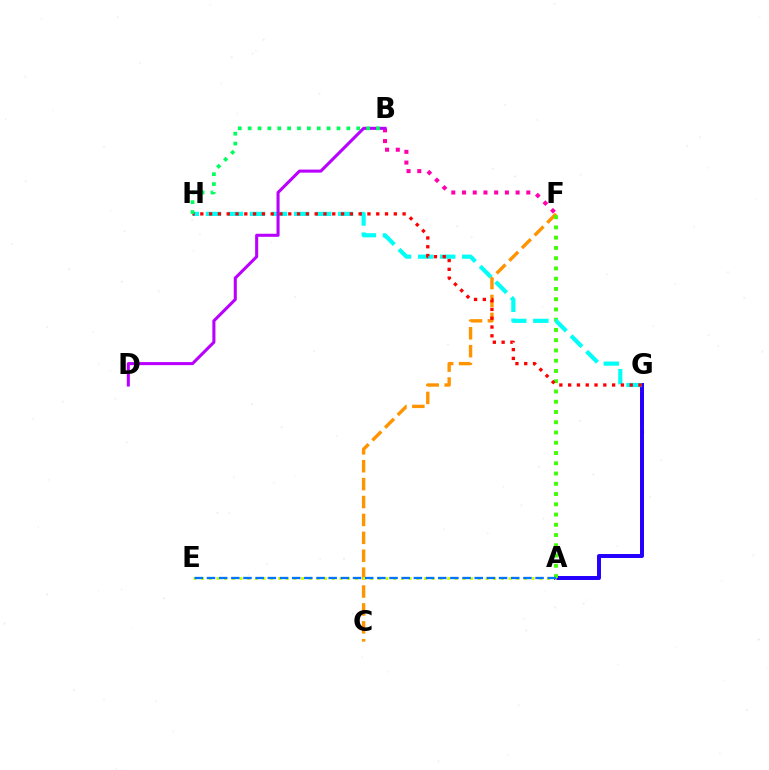{('A', 'G'): [{'color': '#2500ff', 'line_style': 'solid', 'thickness': 2.86}], ('C', 'F'): [{'color': '#ff9400', 'line_style': 'dashed', 'thickness': 2.43}], ('A', 'F'): [{'color': '#3dff00', 'line_style': 'dotted', 'thickness': 2.79}], ('G', 'H'): [{'color': '#00fff6', 'line_style': 'dashed', 'thickness': 2.99}, {'color': '#ff0000', 'line_style': 'dotted', 'thickness': 2.39}], ('B', 'F'): [{'color': '#ff00ac', 'line_style': 'dotted', 'thickness': 2.91}], ('B', 'D'): [{'color': '#b900ff', 'line_style': 'solid', 'thickness': 2.2}], ('A', 'E'): [{'color': '#d1ff00', 'line_style': 'dotted', 'thickness': 2.09}, {'color': '#0074ff', 'line_style': 'dashed', 'thickness': 1.65}], ('B', 'H'): [{'color': '#00ff5c', 'line_style': 'dotted', 'thickness': 2.68}]}